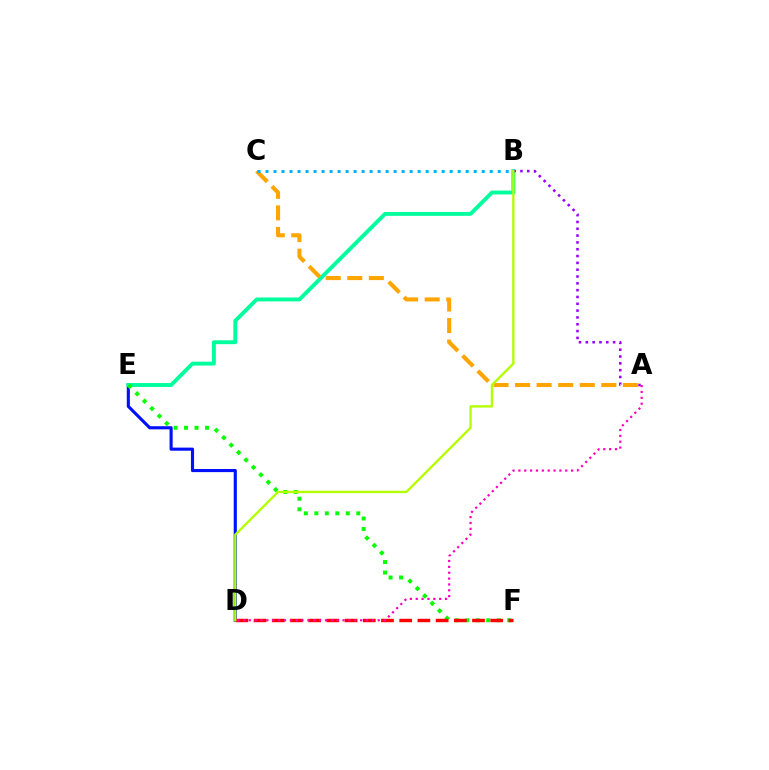{('D', 'E'): [{'color': '#0010ff', 'line_style': 'solid', 'thickness': 2.24}], ('B', 'E'): [{'color': '#00ff9d', 'line_style': 'solid', 'thickness': 2.8}], ('A', 'B'): [{'color': '#9b00ff', 'line_style': 'dotted', 'thickness': 1.85}], ('E', 'F'): [{'color': '#08ff00', 'line_style': 'dotted', 'thickness': 2.85}], ('A', 'C'): [{'color': '#ffa500', 'line_style': 'dashed', 'thickness': 2.93}], ('B', 'C'): [{'color': '#00b5ff', 'line_style': 'dotted', 'thickness': 2.18}], ('D', 'F'): [{'color': '#ff0000', 'line_style': 'dashed', 'thickness': 2.47}], ('B', 'D'): [{'color': '#b3ff00', 'line_style': 'solid', 'thickness': 1.69}], ('A', 'D'): [{'color': '#ff00bd', 'line_style': 'dotted', 'thickness': 1.59}]}